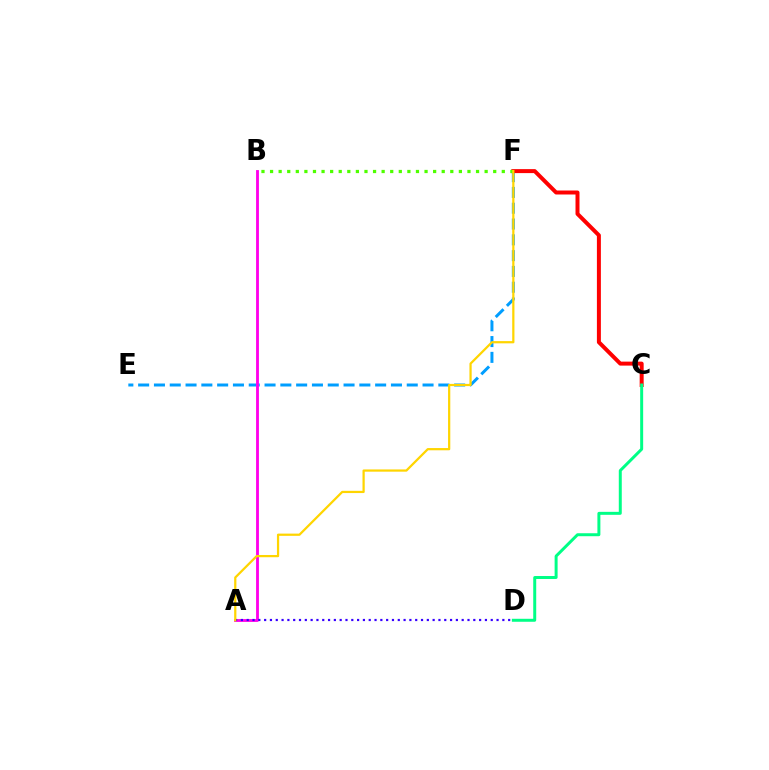{('E', 'F'): [{'color': '#009eff', 'line_style': 'dashed', 'thickness': 2.15}], ('C', 'F'): [{'color': '#ff0000', 'line_style': 'solid', 'thickness': 2.87}], ('A', 'B'): [{'color': '#ff00ed', 'line_style': 'solid', 'thickness': 2.04}], ('C', 'D'): [{'color': '#00ff86', 'line_style': 'solid', 'thickness': 2.14}], ('A', 'D'): [{'color': '#3700ff', 'line_style': 'dotted', 'thickness': 1.58}], ('B', 'F'): [{'color': '#4fff00', 'line_style': 'dotted', 'thickness': 2.33}], ('A', 'F'): [{'color': '#ffd500', 'line_style': 'solid', 'thickness': 1.61}]}